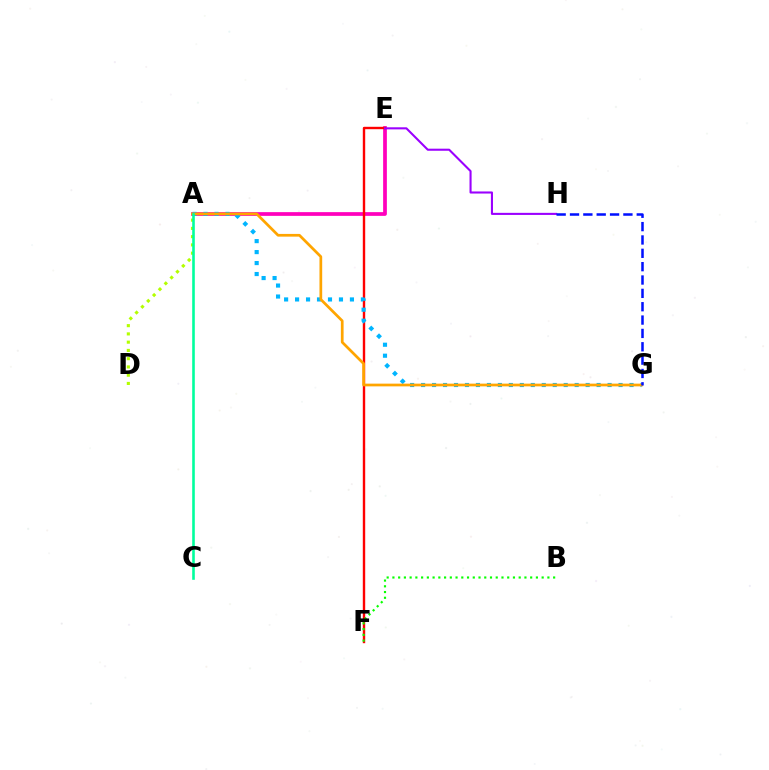{('A', 'E'): [{'color': '#ff00bd', 'line_style': 'solid', 'thickness': 2.68}], ('A', 'D'): [{'color': '#b3ff00', 'line_style': 'dotted', 'thickness': 2.24}], ('E', 'F'): [{'color': '#ff0000', 'line_style': 'solid', 'thickness': 1.73}], ('E', 'H'): [{'color': '#9b00ff', 'line_style': 'solid', 'thickness': 1.5}], ('A', 'G'): [{'color': '#00b5ff', 'line_style': 'dotted', 'thickness': 2.98}, {'color': '#ffa500', 'line_style': 'solid', 'thickness': 1.96}], ('G', 'H'): [{'color': '#0010ff', 'line_style': 'dashed', 'thickness': 1.81}], ('B', 'F'): [{'color': '#08ff00', 'line_style': 'dotted', 'thickness': 1.56}], ('A', 'C'): [{'color': '#00ff9d', 'line_style': 'solid', 'thickness': 1.87}]}